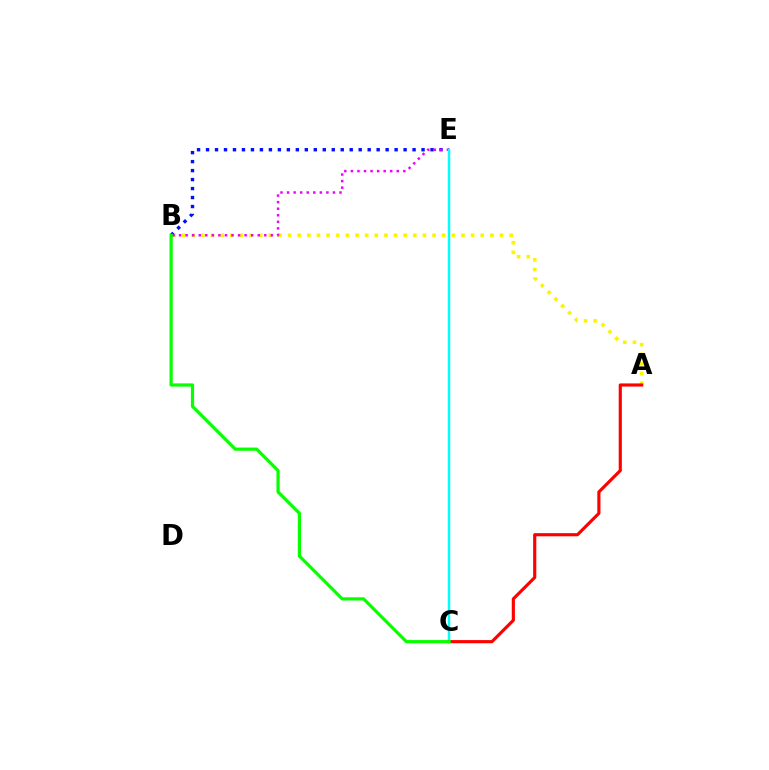{('A', 'B'): [{'color': '#fcf500', 'line_style': 'dotted', 'thickness': 2.62}], ('B', 'E'): [{'color': '#0010ff', 'line_style': 'dotted', 'thickness': 2.44}, {'color': '#ee00ff', 'line_style': 'dotted', 'thickness': 1.78}], ('C', 'E'): [{'color': '#00fff6', 'line_style': 'solid', 'thickness': 1.79}], ('A', 'C'): [{'color': '#ff0000', 'line_style': 'solid', 'thickness': 2.26}], ('B', 'C'): [{'color': '#08ff00', 'line_style': 'solid', 'thickness': 2.31}]}